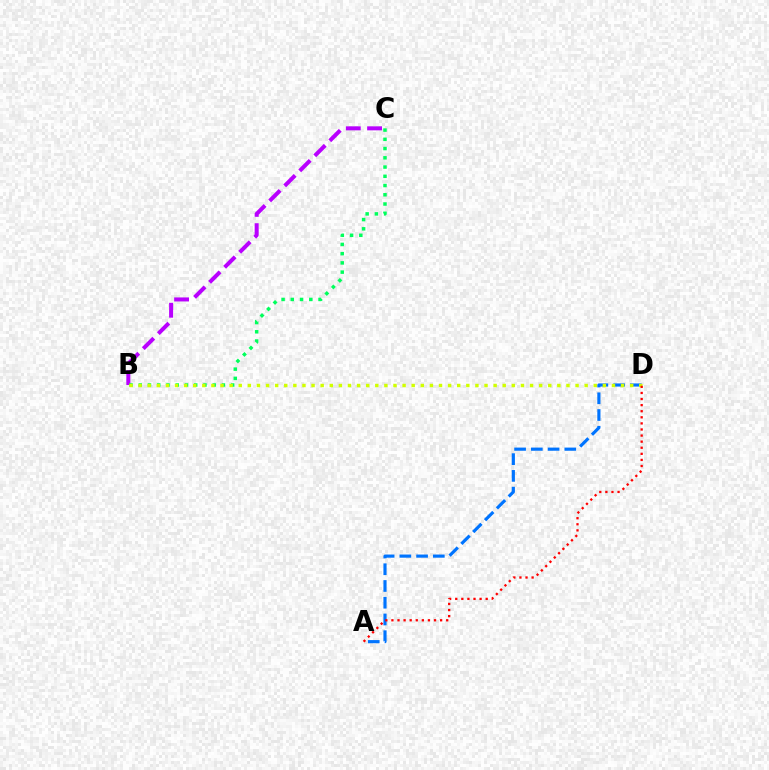{('A', 'D'): [{'color': '#0074ff', 'line_style': 'dashed', 'thickness': 2.27}, {'color': '#ff0000', 'line_style': 'dotted', 'thickness': 1.65}], ('B', 'C'): [{'color': '#b900ff', 'line_style': 'dashed', 'thickness': 2.89}, {'color': '#00ff5c', 'line_style': 'dotted', 'thickness': 2.51}], ('B', 'D'): [{'color': '#d1ff00', 'line_style': 'dotted', 'thickness': 2.47}]}